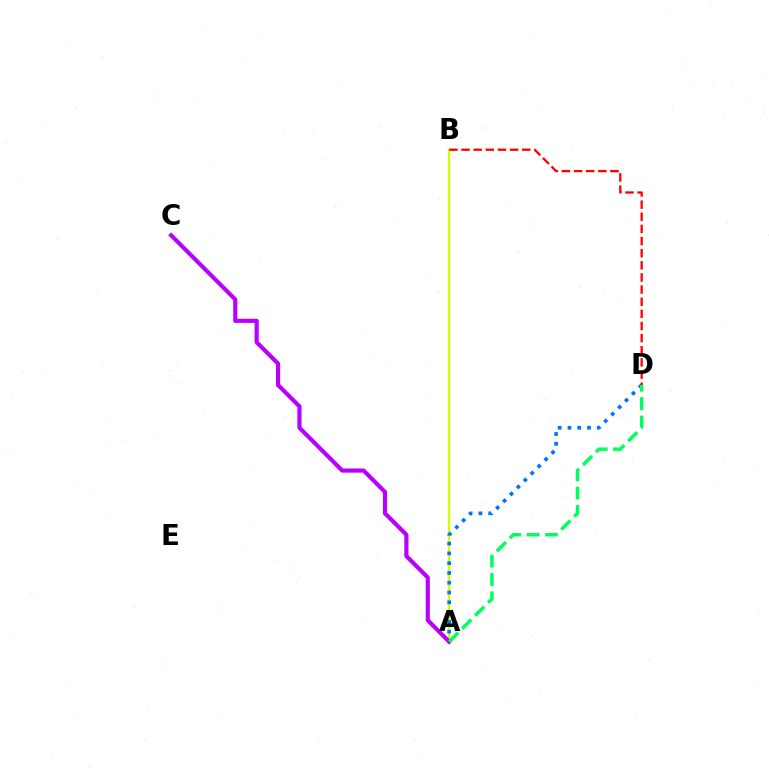{('A', 'B'): [{'color': '#d1ff00', 'line_style': 'solid', 'thickness': 1.67}], ('A', 'D'): [{'color': '#0074ff', 'line_style': 'dotted', 'thickness': 2.66}, {'color': '#00ff5c', 'line_style': 'dashed', 'thickness': 2.49}], ('A', 'C'): [{'color': '#b900ff', 'line_style': 'solid', 'thickness': 2.99}], ('B', 'D'): [{'color': '#ff0000', 'line_style': 'dashed', 'thickness': 1.65}]}